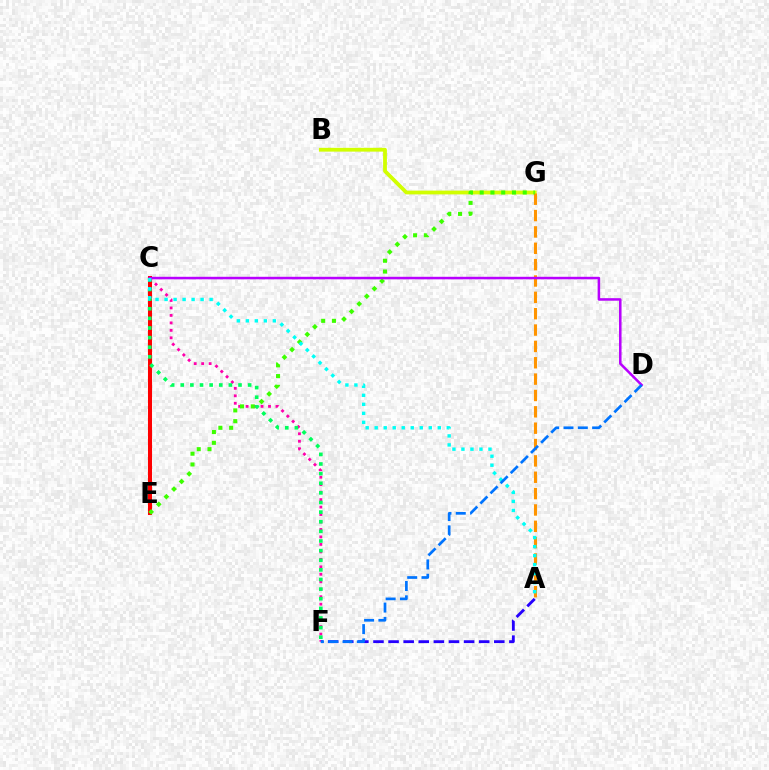{('B', 'G'): [{'color': '#d1ff00', 'line_style': 'solid', 'thickness': 2.73}], ('A', 'G'): [{'color': '#ff9400', 'line_style': 'dashed', 'thickness': 2.22}], ('C', 'E'): [{'color': '#ff0000', 'line_style': 'solid', 'thickness': 2.91}], ('C', 'F'): [{'color': '#ff00ac', 'line_style': 'dotted', 'thickness': 2.03}, {'color': '#00ff5c', 'line_style': 'dotted', 'thickness': 2.62}], ('E', 'G'): [{'color': '#3dff00', 'line_style': 'dotted', 'thickness': 2.92}], ('A', 'F'): [{'color': '#2500ff', 'line_style': 'dashed', 'thickness': 2.05}], ('C', 'D'): [{'color': '#b900ff', 'line_style': 'solid', 'thickness': 1.82}], ('A', 'C'): [{'color': '#00fff6', 'line_style': 'dotted', 'thickness': 2.45}], ('D', 'F'): [{'color': '#0074ff', 'line_style': 'dashed', 'thickness': 1.94}]}